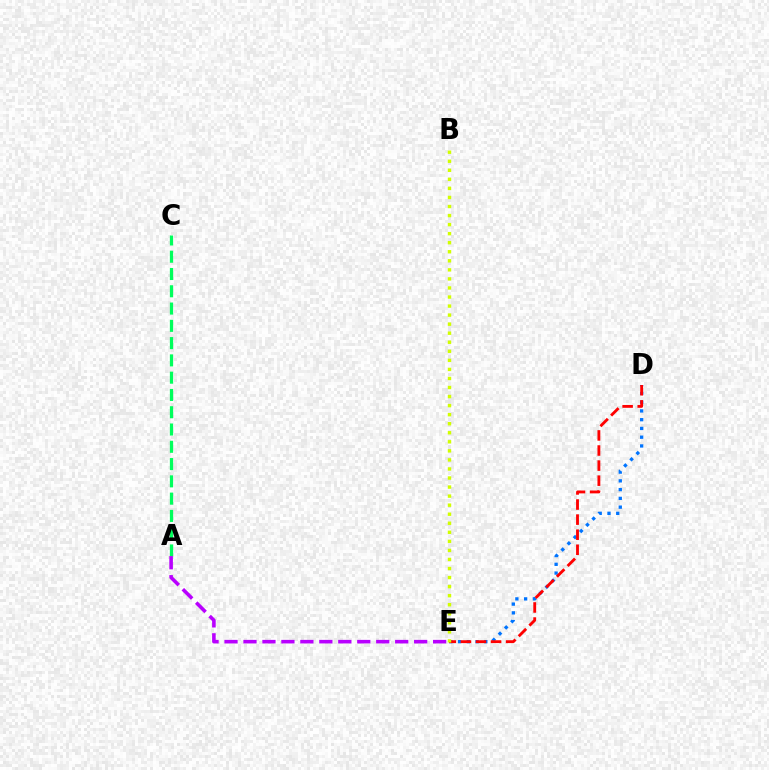{('D', 'E'): [{'color': '#0074ff', 'line_style': 'dotted', 'thickness': 2.38}, {'color': '#ff0000', 'line_style': 'dashed', 'thickness': 2.05}], ('A', 'C'): [{'color': '#00ff5c', 'line_style': 'dashed', 'thickness': 2.35}], ('B', 'E'): [{'color': '#d1ff00', 'line_style': 'dotted', 'thickness': 2.46}], ('A', 'E'): [{'color': '#b900ff', 'line_style': 'dashed', 'thickness': 2.58}]}